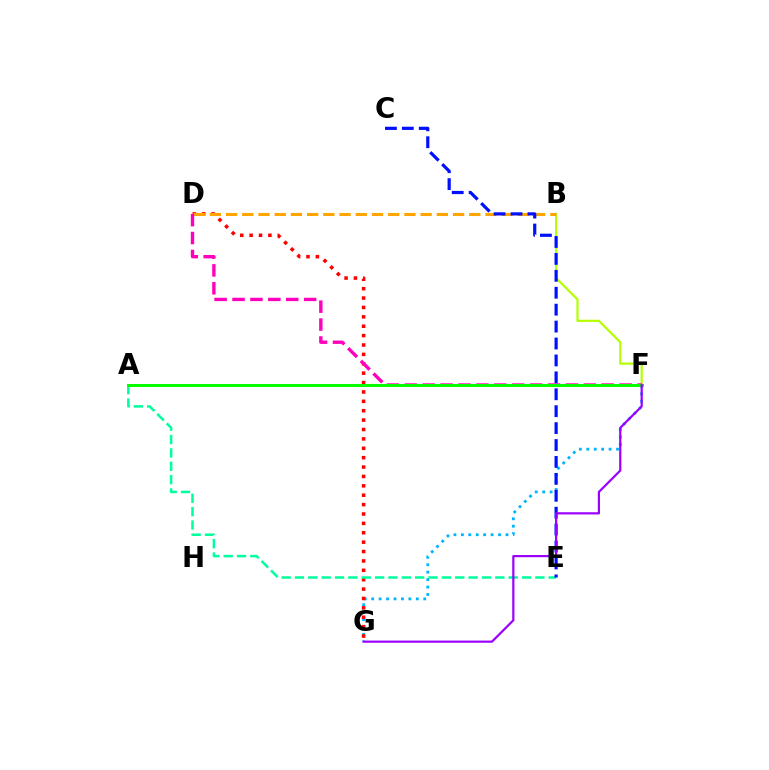{('F', 'G'): [{'color': '#00b5ff', 'line_style': 'dotted', 'thickness': 2.02}, {'color': '#9b00ff', 'line_style': 'solid', 'thickness': 1.58}], ('D', 'G'): [{'color': '#ff0000', 'line_style': 'dotted', 'thickness': 2.55}], ('A', 'E'): [{'color': '#00ff9d', 'line_style': 'dashed', 'thickness': 1.81}], ('B', 'F'): [{'color': '#b3ff00', 'line_style': 'solid', 'thickness': 1.58}], ('B', 'D'): [{'color': '#ffa500', 'line_style': 'dashed', 'thickness': 2.2}], ('D', 'F'): [{'color': '#ff00bd', 'line_style': 'dashed', 'thickness': 2.43}], ('C', 'E'): [{'color': '#0010ff', 'line_style': 'dashed', 'thickness': 2.3}], ('A', 'F'): [{'color': '#08ff00', 'line_style': 'solid', 'thickness': 2.17}]}